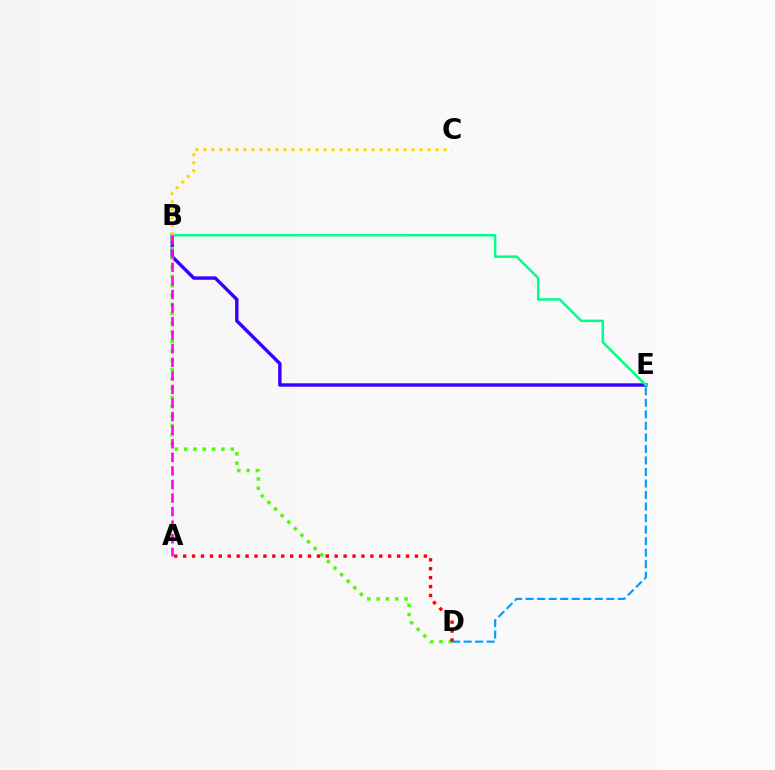{('B', 'E'): [{'color': '#3700ff', 'line_style': 'solid', 'thickness': 2.46}, {'color': '#00ff86', 'line_style': 'solid', 'thickness': 1.8}], ('D', 'E'): [{'color': '#009eff', 'line_style': 'dashed', 'thickness': 1.57}], ('B', 'D'): [{'color': '#4fff00', 'line_style': 'dotted', 'thickness': 2.53}], ('A', 'B'): [{'color': '#ff00ed', 'line_style': 'dashed', 'thickness': 1.84}], ('A', 'D'): [{'color': '#ff0000', 'line_style': 'dotted', 'thickness': 2.42}], ('B', 'C'): [{'color': '#ffd500', 'line_style': 'dotted', 'thickness': 2.18}]}